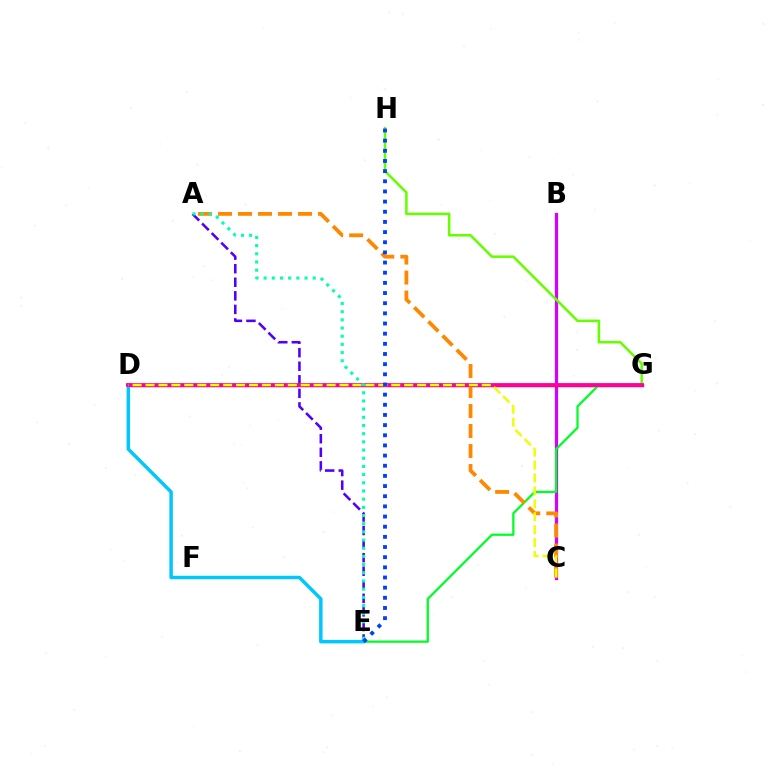{('B', 'C'): [{'color': '#d600ff', 'line_style': 'solid', 'thickness': 2.32}], ('D', 'G'): [{'color': '#ff0000', 'line_style': 'solid', 'thickness': 2.47}, {'color': '#ff00a0', 'line_style': 'solid', 'thickness': 2.71}], ('G', 'H'): [{'color': '#66ff00', 'line_style': 'solid', 'thickness': 1.83}], ('E', 'G'): [{'color': '#00ff27', 'line_style': 'solid', 'thickness': 1.64}], ('A', 'E'): [{'color': '#4f00ff', 'line_style': 'dashed', 'thickness': 1.84}, {'color': '#00ffaf', 'line_style': 'dotted', 'thickness': 2.22}], ('A', 'C'): [{'color': '#ff8800', 'line_style': 'dashed', 'thickness': 2.72}], ('D', 'E'): [{'color': '#00c7ff', 'line_style': 'solid', 'thickness': 2.5}], ('C', 'D'): [{'color': '#eeff00', 'line_style': 'dashed', 'thickness': 1.76}], ('E', 'H'): [{'color': '#003fff', 'line_style': 'dotted', 'thickness': 2.76}]}